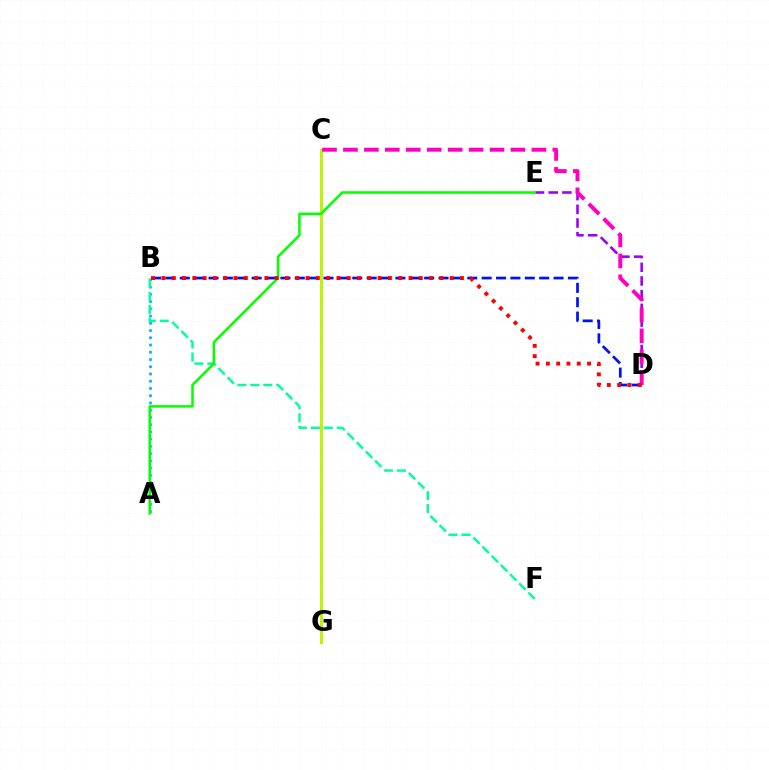{('A', 'B'): [{'color': '#00b5ff', 'line_style': 'dotted', 'thickness': 1.97}], ('B', 'D'): [{'color': '#0010ff', 'line_style': 'dashed', 'thickness': 1.95}, {'color': '#ff0000', 'line_style': 'dotted', 'thickness': 2.8}], ('D', 'E'): [{'color': '#9b00ff', 'line_style': 'dashed', 'thickness': 1.86}], ('C', 'G'): [{'color': '#ffa500', 'line_style': 'solid', 'thickness': 2.01}, {'color': '#b3ff00', 'line_style': 'solid', 'thickness': 1.81}], ('C', 'D'): [{'color': '#ff00bd', 'line_style': 'dashed', 'thickness': 2.84}], ('B', 'F'): [{'color': '#00ff9d', 'line_style': 'dashed', 'thickness': 1.76}], ('A', 'E'): [{'color': '#08ff00', 'line_style': 'solid', 'thickness': 1.82}]}